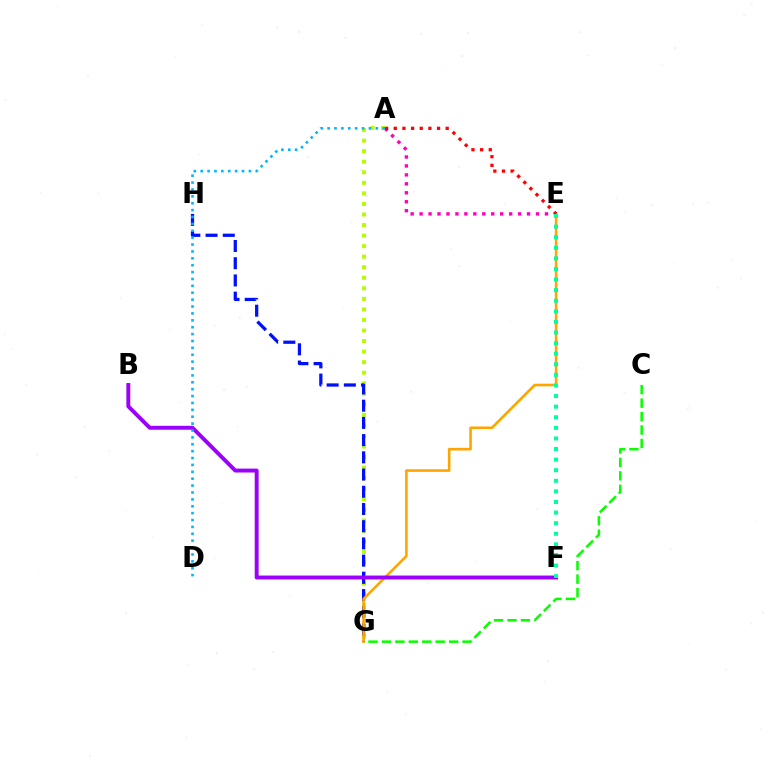{('A', 'E'): [{'color': '#ff00bd', 'line_style': 'dotted', 'thickness': 2.43}, {'color': '#ff0000', 'line_style': 'dotted', 'thickness': 2.35}], ('A', 'G'): [{'color': '#b3ff00', 'line_style': 'dotted', 'thickness': 2.87}], ('G', 'H'): [{'color': '#0010ff', 'line_style': 'dashed', 'thickness': 2.34}], ('E', 'G'): [{'color': '#ffa500', 'line_style': 'solid', 'thickness': 1.87}], ('B', 'F'): [{'color': '#9b00ff', 'line_style': 'solid', 'thickness': 2.82}], ('C', 'G'): [{'color': '#08ff00', 'line_style': 'dashed', 'thickness': 1.83}], ('A', 'D'): [{'color': '#00b5ff', 'line_style': 'dotted', 'thickness': 1.87}], ('E', 'F'): [{'color': '#00ff9d', 'line_style': 'dotted', 'thickness': 2.88}]}